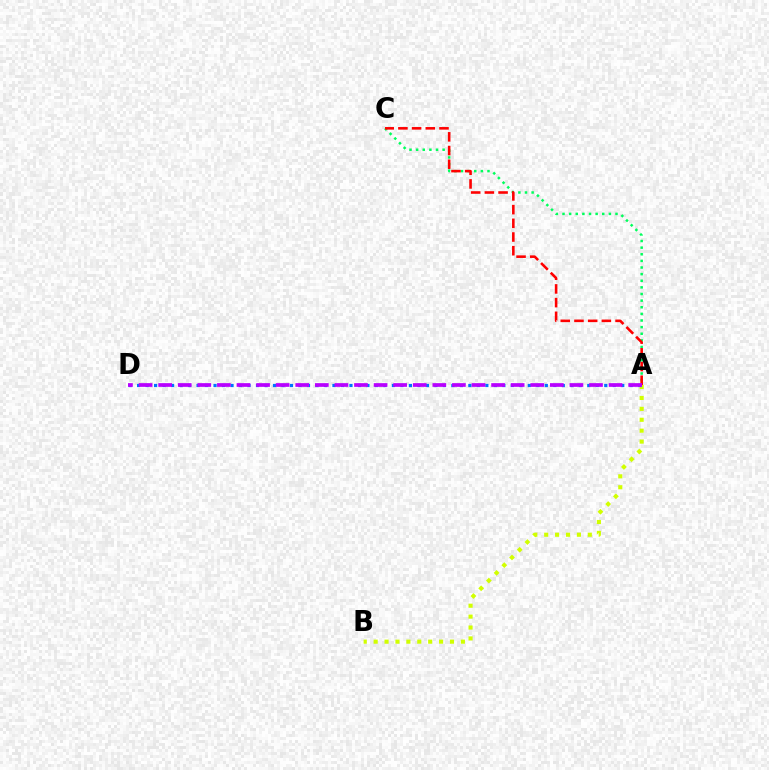{('A', 'C'): [{'color': '#00ff5c', 'line_style': 'dotted', 'thickness': 1.8}, {'color': '#ff0000', 'line_style': 'dashed', 'thickness': 1.86}], ('A', 'B'): [{'color': '#d1ff00', 'line_style': 'dotted', 'thickness': 2.96}], ('A', 'D'): [{'color': '#0074ff', 'line_style': 'dotted', 'thickness': 2.31}, {'color': '#b900ff', 'line_style': 'dashed', 'thickness': 2.66}]}